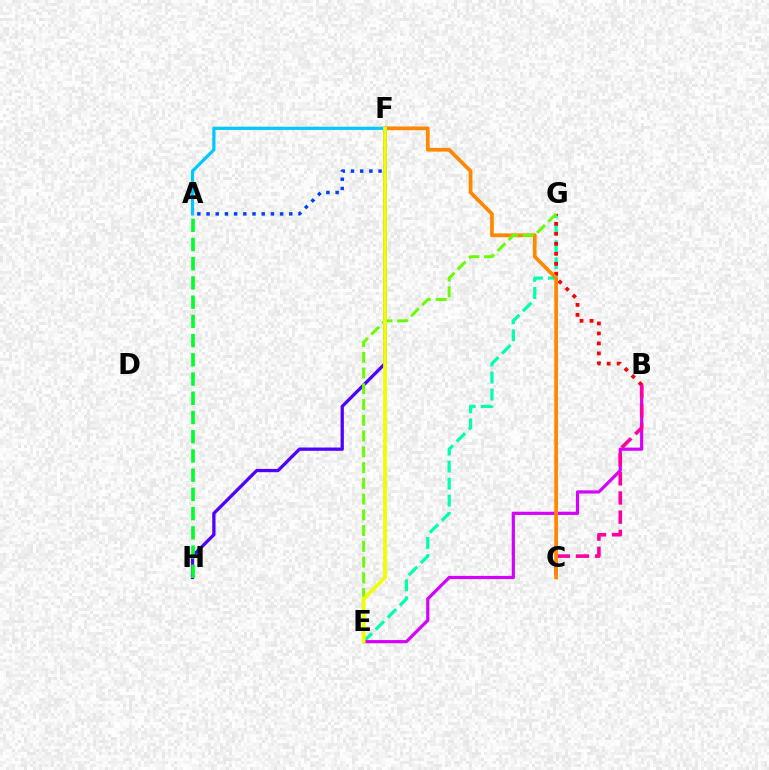{('E', 'G'): [{'color': '#00ffaf', 'line_style': 'dashed', 'thickness': 2.32}, {'color': '#66ff00', 'line_style': 'dashed', 'thickness': 2.14}], ('F', 'H'): [{'color': '#4f00ff', 'line_style': 'solid', 'thickness': 2.36}], ('A', 'F'): [{'color': '#003fff', 'line_style': 'dotted', 'thickness': 2.5}, {'color': '#00c7ff', 'line_style': 'solid', 'thickness': 2.32}], ('B', 'E'): [{'color': '#d600ff', 'line_style': 'solid', 'thickness': 2.3}], ('B', 'G'): [{'color': '#ff0000', 'line_style': 'dotted', 'thickness': 2.71}], ('B', 'C'): [{'color': '#ff00a0', 'line_style': 'dashed', 'thickness': 2.61}], ('C', 'F'): [{'color': '#ff8800', 'line_style': 'solid', 'thickness': 2.69}], ('A', 'H'): [{'color': '#00ff27', 'line_style': 'dashed', 'thickness': 2.61}], ('E', 'F'): [{'color': '#eeff00', 'line_style': 'solid', 'thickness': 2.69}]}